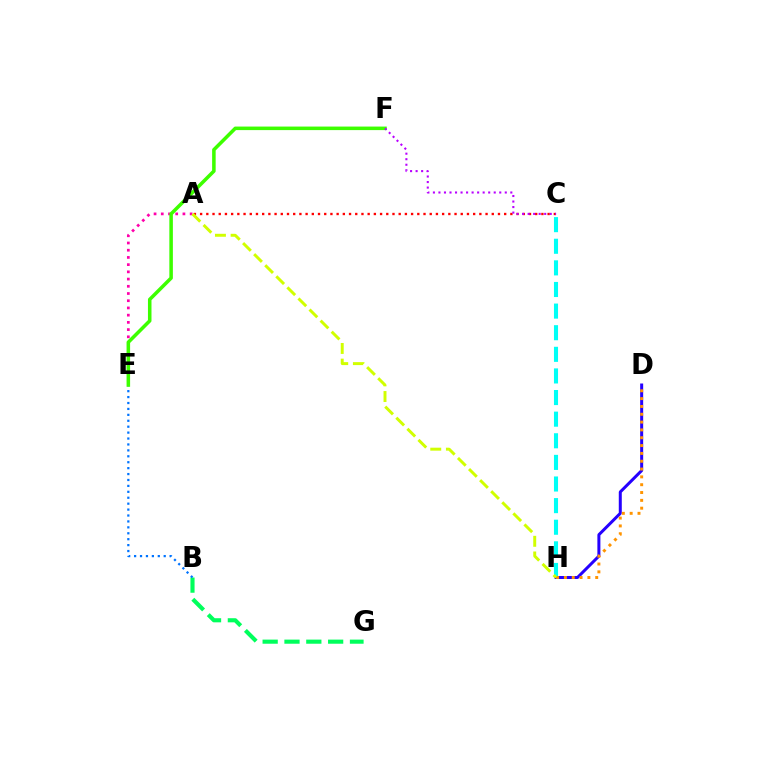{('C', 'H'): [{'color': '#00fff6', 'line_style': 'dashed', 'thickness': 2.94}], ('A', 'C'): [{'color': '#ff0000', 'line_style': 'dotted', 'thickness': 1.69}], ('A', 'E'): [{'color': '#ff00ac', 'line_style': 'dotted', 'thickness': 1.96}], ('B', 'G'): [{'color': '#00ff5c', 'line_style': 'dashed', 'thickness': 2.97}], ('D', 'H'): [{'color': '#2500ff', 'line_style': 'solid', 'thickness': 2.16}, {'color': '#ff9400', 'line_style': 'dotted', 'thickness': 2.13}], ('B', 'E'): [{'color': '#0074ff', 'line_style': 'dotted', 'thickness': 1.61}], ('E', 'F'): [{'color': '#3dff00', 'line_style': 'solid', 'thickness': 2.55}], ('A', 'H'): [{'color': '#d1ff00', 'line_style': 'dashed', 'thickness': 2.13}], ('C', 'F'): [{'color': '#b900ff', 'line_style': 'dotted', 'thickness': 1.5}]}